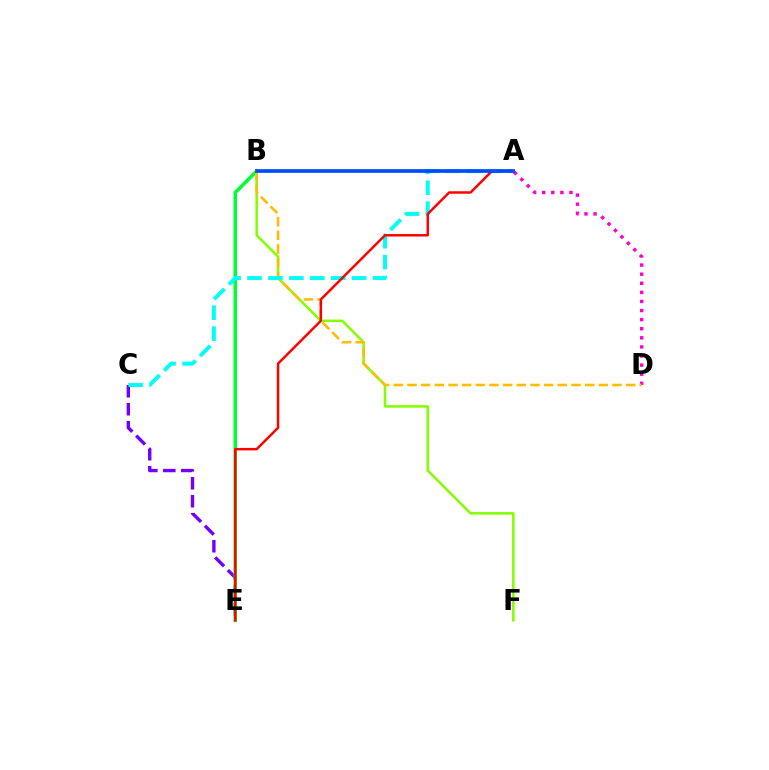{('C', 'E'): [{'color': '#7200ff', 'line_style': 'dashed', 'thickness': 2.44}], ('A', 'D'): [{'color': '#ff00cf', 'line_style': 'dotted', 'thickness': 2.47}], ('B', 'E'): [{'color': '#00ff39', 'line_style': 'solid', 'thickness': 2.58}], ('B', 'F'): [{'color': '#84ff00', 'line_style': 'solid', 'thickness': 1.83}], ('B', 'D'): [{'color': '#ffbd00', 'line_style': 'dashed', 'thickness': 1.86}], ('A', 'C'): [{'color': '#00fff6', 'line_style': 'dashed', 'thickness': 2.84}], ('A', 'E'): [{'color': '#ff0000', 'line_style': 'solid', 'thickness': 1.78}], ('A', 'B'): [{'color': '#004bff', 'line_style': 'solid', 'thickness': 2.65}]}